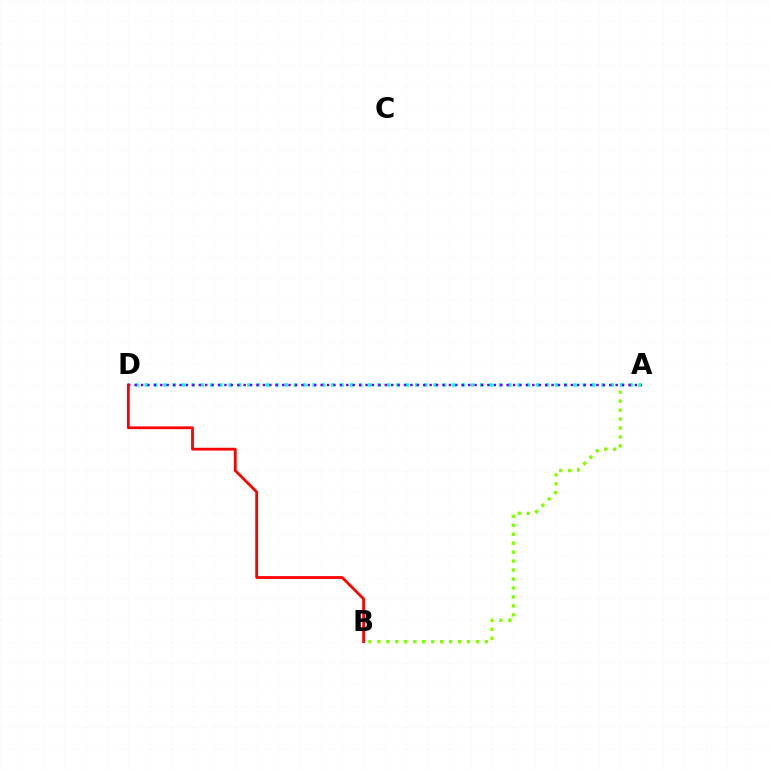{('A', 'B'): [{'color': '#84ff00', 'line_style': 'dotted', 'thickness': 2.43}], ('A', 'D'): [{'color': '#00fff6', 'line_style': 'dotted', 'thickness': 2.53}, {'color': '#7200ff', 'line_style': 'dotted', 'thickness': 1.74}], ('B', 'D'): [{'color': '#ff0000', 'line_style': 'solid', 'thickness': 2.0}]}